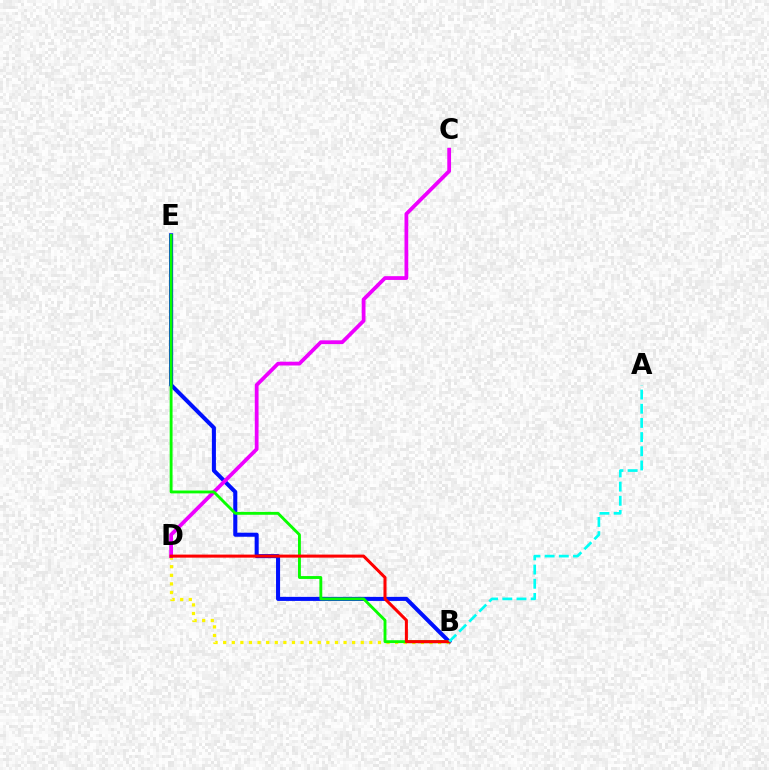{('B', 'E'): [{'color': '#0010ff', 'line_style': 'solid', 'thickness': 2.92}, {'color': '#08ff00', 'line_style': 'solid', 'thickness': 2.07}], ('B', 'D'): [{'color': '#fcf500', 'line_style': 'dotted', 'thickness': 2.34}, {'color': '#ff0000', 'line_style': 'solid', 'thickness': 2.19}], ('C', 'D'): [{'color': '#ee00ff', 'line_style': 'solid', 'thickness': 2.71}], ('A', 'B'): [{'color': '#00fff6', 'line_style': 'dashed', 'thickness': 1.93}]}